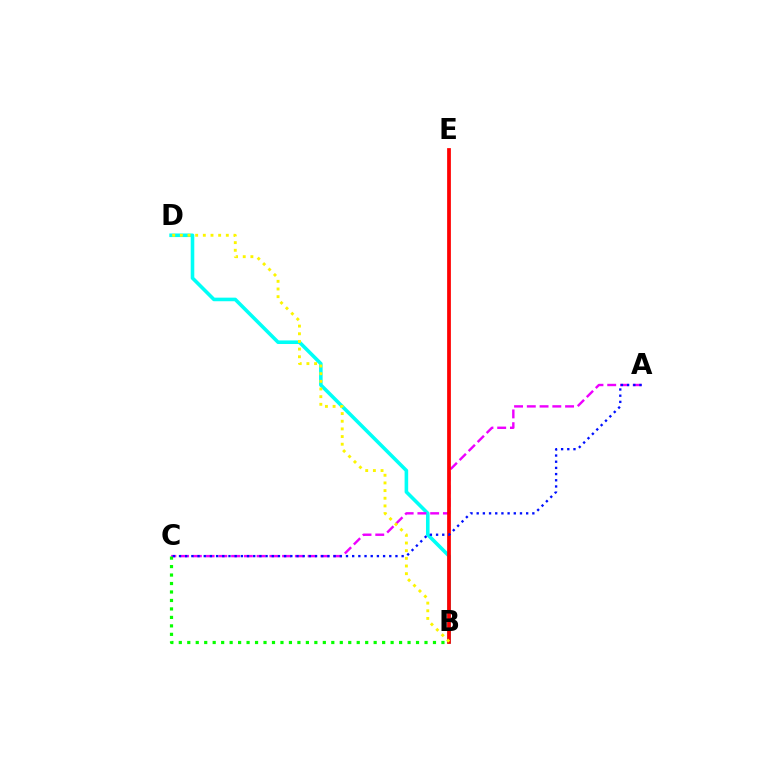{('B', 'D'): [{'color': '#00fff6', 'line_style': 'solid', 'thickness': 2.58}, {'color': '#fcf500', 'line_style': 'dotted', 'thickness': 2.08}], ('A', 'C'): [{'color': '#ee00ff', 'line_style': 'dashed', 'thickness': 1.73}, {'color': '#0010ff', 'line_style': 'dotted', 'thickness': 1.68}], ('B', 'E'): [{'color': '#ff0000', 'line_style': 'solid', 'thickness': 2.7}], ('B', 'C'): [{'color': '#08ff00', 'line_style': 'dotted', 'thickness': 2.3}]}